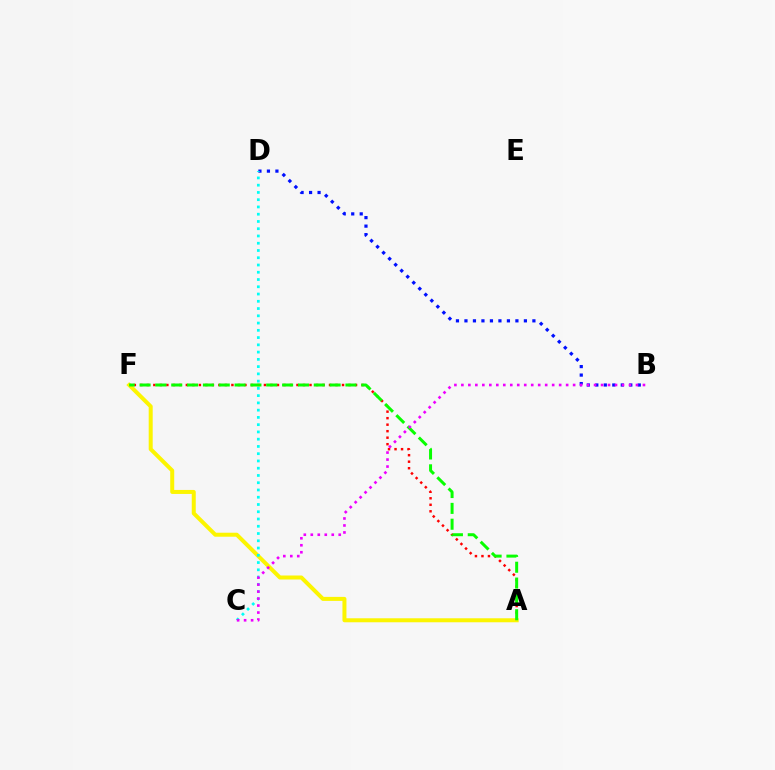{('B', 'D'): [{'color': '#0010ff', 'line_style': 'dotted', 'thickness': 2.31}], ('A', 'F'): [{'color': '#ff0000', 'line_style': 'dotted', 'thickness': 1.77}, {'color': '#fcf500', 'line_style': 'solid', 'thickness': 2.88}, {'color': '#08ff00', 'line_style': 'dashed', 'thickness': 2.15}], ('C', 'D'): [{'color': '#00fff6', 'line_style': 'dotted', 'thickness': 1.97}], ('B', 'C'): [{'color': '#ee00ff', 'line_style': 'dotted', 'thickness': 1.9}]}